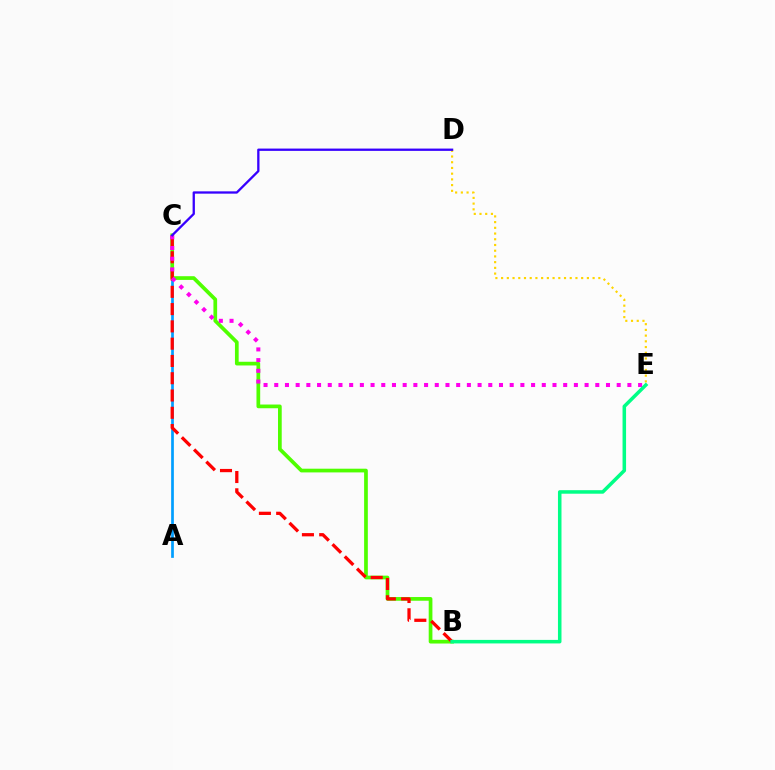{('D', 'E'): [{'color': '#ffd500', 'line_style': 'dotted', 'thickness': 1.55}], ('A', 'C'): [{'color': '#009eff', 'line_style': 'solid', 'thickness': 1.95}], ('B', 'C'): [{'color': '#4fff00', 'line_style': 'solid', 'thickness': 2.67}, {'color': '#ff0000', 'line_style': 'dashed', 'thickness': 2.35}], ('C', 'E'): [{'color': '#ff00ed', 'line_style': 'dotted', 'thickness': 2.91}], ('C', 'D'): [{'color': '#3700ff', 'line_style': 'solid', 'thickness': 1.66}], ('B', 'E'): [{'color': '#00ff86', 'line_style': 'solid', 'thickness': 2.54}]}